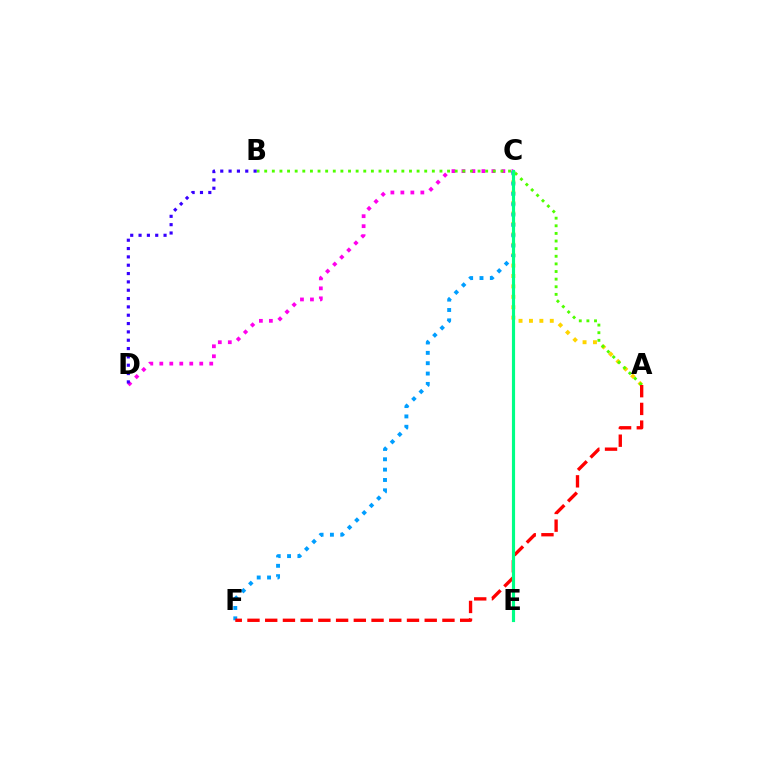{('A', 'C'): [{'color': '#ffd500', 'line_style': 'dotted', 'thickness': 2.83}], ('C', 'D'): [{'color': '#ff00ed', 'line_style': 'dotted', 'thickness': 2.71}], ('C', 'F'): [{'color': '#009eff', 'line_style': 'dotted', 'thickness': 2.81}], ('A', 'B'): [{'color': '#4fff00', 'line_style': 'dotted', 'thickness': 2.07}], ('B', 'D'): [{'color': '#3700ff', 'line_style': 'dotted', 'thickness': 2.26}], ('A', 'F'): [{'color': '#ff0000', 'line_style': 'dashed', 'thickness': 2.41}], ('C', 'E'): [{'color': '#00ff86', 'line_style': 'solid', 'thickness': 2.27}]}